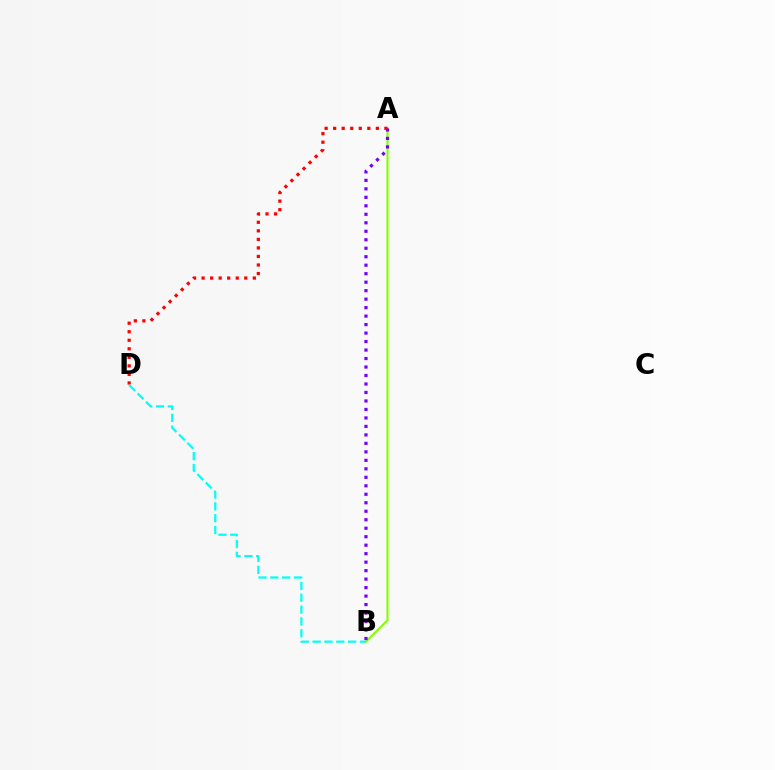{('A', 'B'): [{'color': '#84ff00', 'line_style': 'solid', 'thickness': 1.53}, {'color': '#7200ff', 'line_style': 'dotted', 'thickness': 2.31}], ('A', 'D'): [{'color': '#ff0000', 'line_style': 'dotted', 'thickness': 2.32}], ('B', 'D'): [{'color': '#00fff6', 'line_style': 'dashed', 'thickness': 1.61}]}